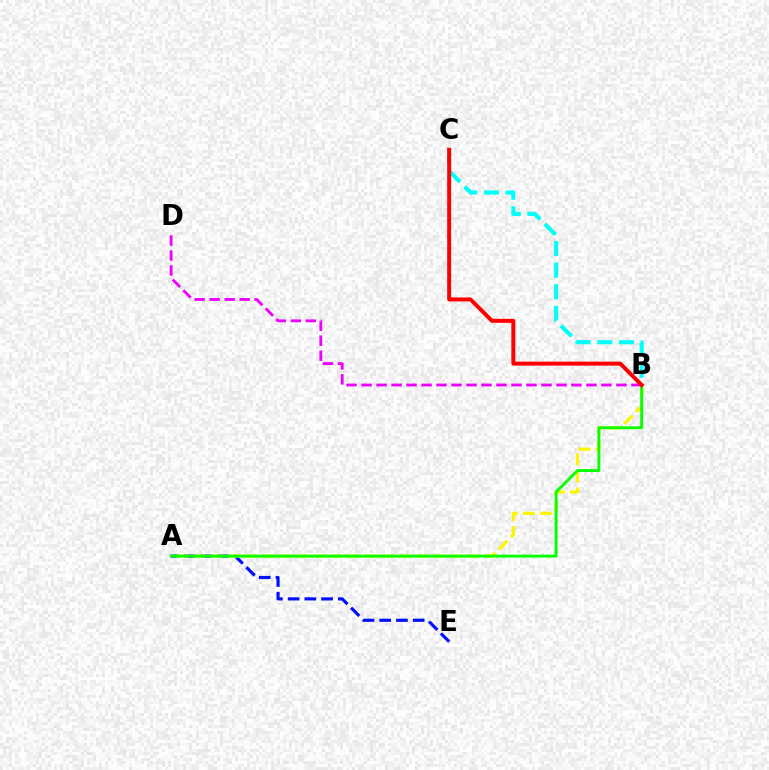{('A', 'E'): [{'color': '#0010ff', 'line_style': 'dashed', 'thickness': 2.27}], ('A', 'B'): [{'color': '#fcf500', 'line_style': 'dashed', 'thickness': 2.33}, {'color': '#08ff00', 'line_style': 'solid', 'thickness': 2.09}], ('B', 'D'): [{'color': '#ee00ff', 'line_style': 'dashed', 'thickness': 2.04}], ('B', 'C'): [{'color': '#00fff6', 'line_style': 'dashed', 'thickness': 2.94}, {'color': '#ff0000', 'line_style': 'solid', 'thickness': 2.86}]}